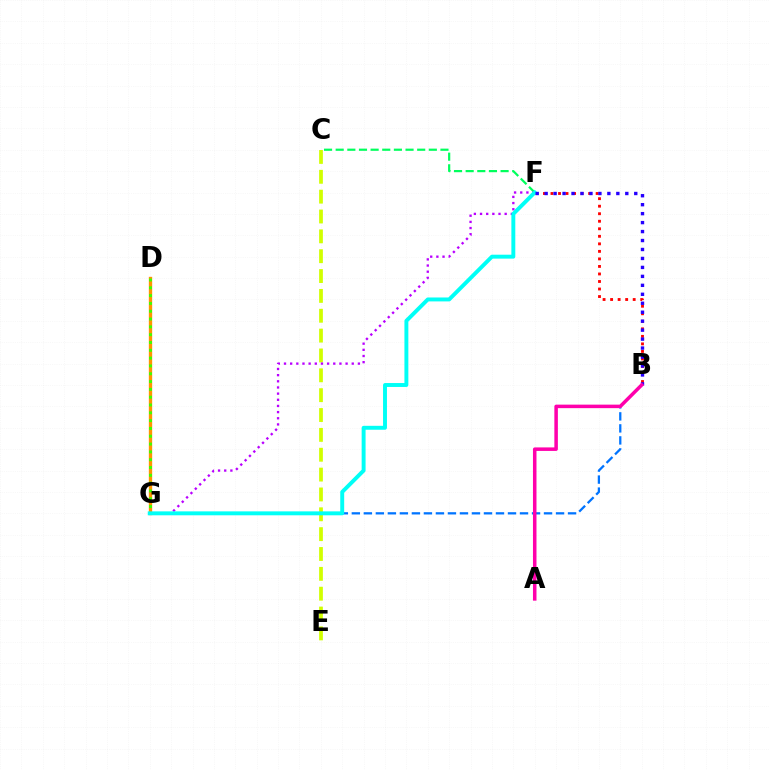{('B', 'F'): [{'color': '#ff0000', 'line_style': 'dotted', 'thickness': 2.05}, {'color': '#2500ff', 'line_style': 'dotted', 'thickness': 2.43}], ('C', 'F'): [{'color': '#00ff5c', 'line_style': 'dashed', 'thickness': 1.58}], ('C', 'E'): [{'color': '#d1ff00', 'line_style': 'dashed', 'thickness': 2.7}], ('D', 'G'): [{'color': '#ff9400', 'line_style': 'solid', 'thickness': 2.4}, {'color': '#3dff00', 'line_style': 'dotted', 'thickness': 2.12}], ('B', 'G'): [{'color': '#0074ff', 'line_style': 'dashed', 'thickness': 1.63}], ('F', 'G'): [{'color': '#b900ff', 'line_style': 'dotted', 'thickness': 1.67}, {'color': '#00fff6', 'line_style': 'solid', 'thickness': 2.83}], ('A', 'B'): [{'color': '#ff00ac', 'line_style': 'solid', 'thickness': 2.53}]}